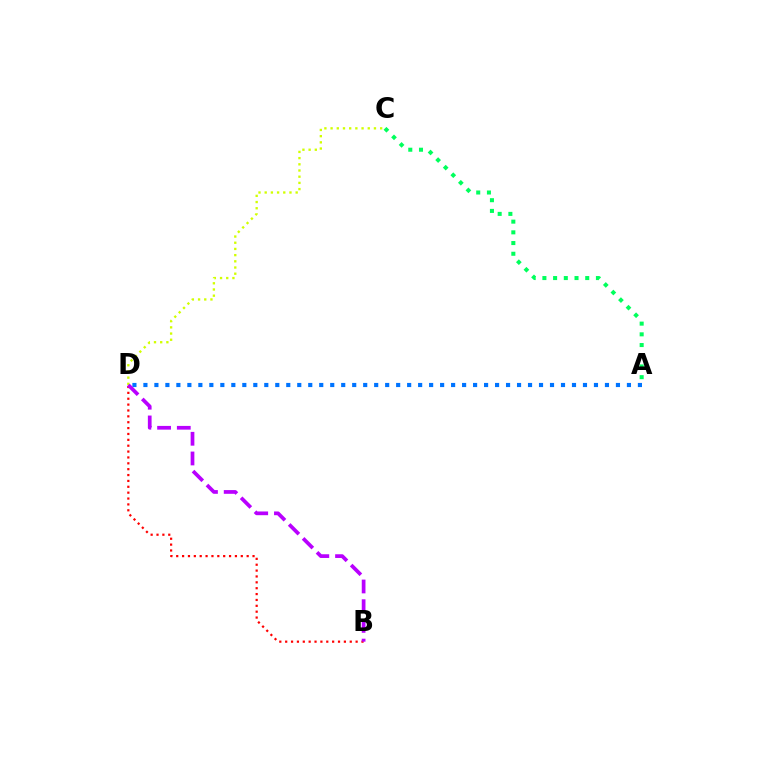{('C', 'D'): [{'color': '#d1ff00', 'line_style': 'dotted', 'thickness': 1.68}], ('B', 'D'): [{'color': '#ff0000', 'line_style': 'dotted', 'thickness': 1.6}, {'color': '#b900ff', 'line_style': 'dashed', 'thickness': 2.68}], ('A', 'C'): [{'color': '#00ff5c', 'line_style': 'dotted', 'thickness': 2.91}], ('A', 'D'): [{'color': '#0074ff', 'line_style': 'dotted', 'thickness': 2.99}]}